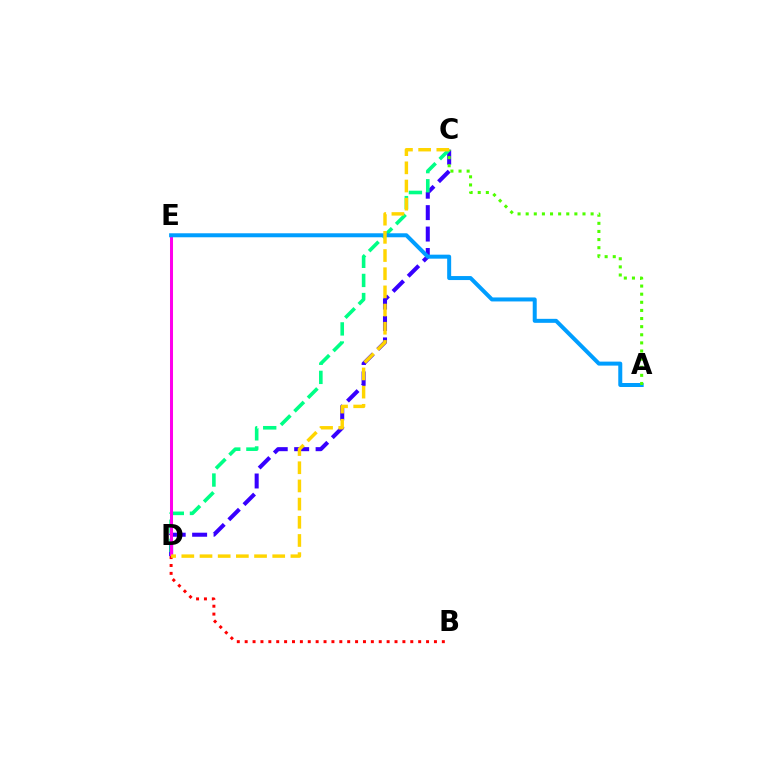{('C', 'D'): [{'color': '#3700ff', 'line_style': 'dashed', 'thickness': 2.91}, {'color': '#00ff86', 'line_style': 'dashed', 'thickness': 2.6}, {'color': '#ffd500', 'line_style': 'dashed', 'thickness': 2.47}], ('D', 'E'): [{'color': '#ff00ed', 'line_style': 'solid', 'thickness': 2.17}], ('A', 'E'): [{'color': '#009eff', 'line_style': 'solid', 'thickness': 2.88}], ('B', 'D'): [{'color': '#ff0000', 'line_style': 'dotted', 'thickness': 2.14}], ('A', 'C'): [{'color': '#4fff00', 'line_style': 'dotted', 'thickness': 2.21}]}